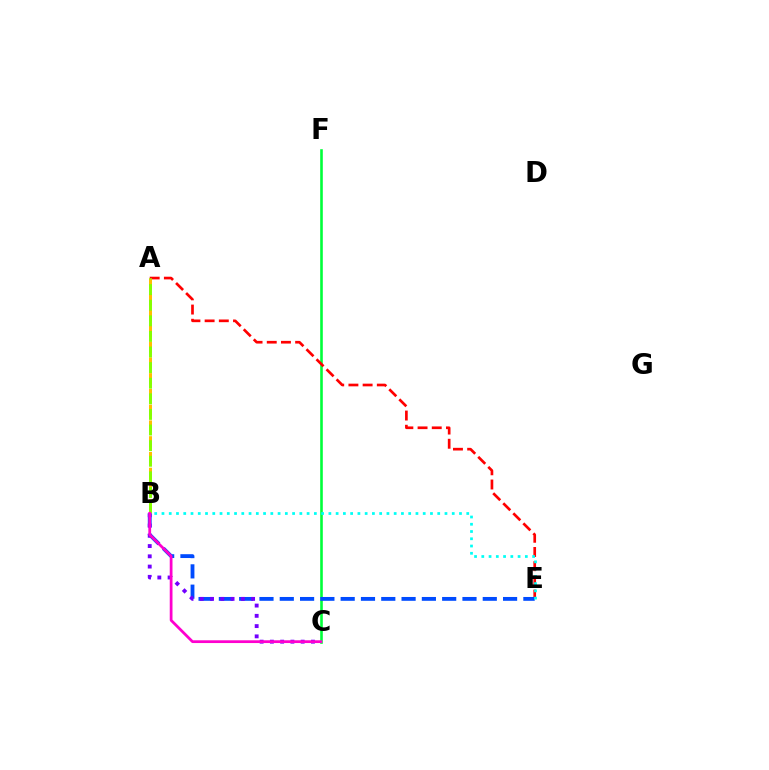{('C', 'F'): [{'color': '#00ff39', 'line_style': 'solid', 'thickness': 1.88}], ('A', 'E'): [{'color': '#ff0000', 'line_style': 'dashed', 'thickness': 1.93}], ('B', 'E'): [{'color': '#004bff', 'line_style': 'dashed', 'thickness': 2.76}, {'color': '#00fff6', 'line_style': 'dotted', 'thickness': 1.97}], ('A', 'B'): [{'color': '#ffbd00', 'line_style': 'dashed', 'thickness': 2.14}, {'color': '#84ff00', 'line_style': 'dashed', 'thickness': 2.12}], ('B', 'C'): [{'color': '#7200ff', 'line_style': 'dotted', 'thickness': 2.79}, {'color': '#ff00cf', 'line_style': 'solid', 'thickness': 1.99}]}